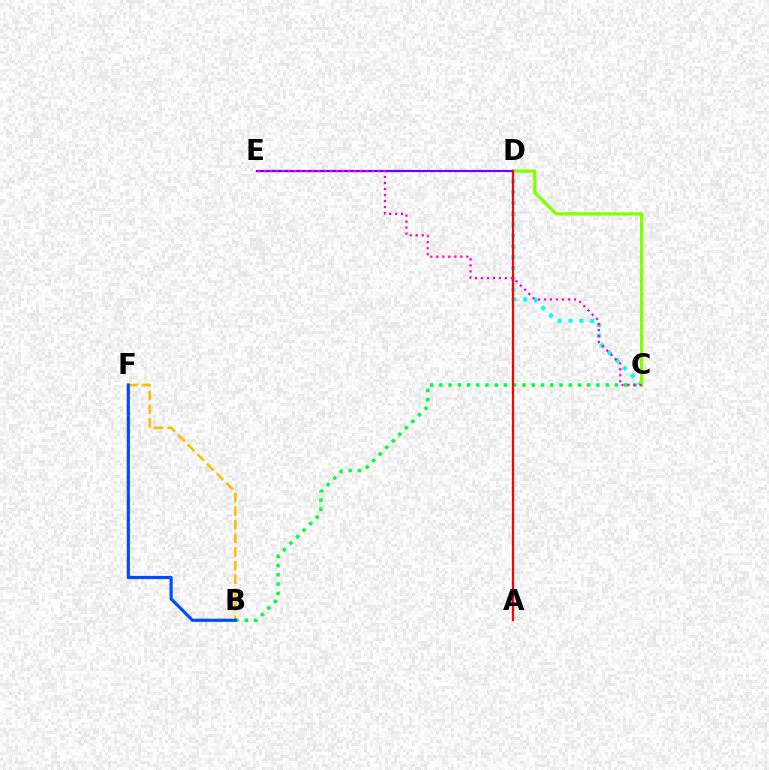{('B', 'C'): [{'color': '#00ff39', 'line_style': 'dotted', 'thickness': 2.51}], ('C', 'D'): [{'color': '#00fff6', 'line_style': 'dotted', 'thickness': 2.94}, {'color': '#84ff00', 'line_style': 'solid', 'thickness': 2.38}], ('D', 'E'): [{'color': '#7200ff', 'line_style': 'solid', 'thickness': 1.58}], ('A', 'D'): [{'color': '#ff0000', 'line_style': 'solid', 'thickness': 1.59}], ('B', 'F'): [{'color': '#ffbd00', 'line_style': 'dashed', 'thickness': 1.85}, {'color': '#004bff', 'line_style': 'solid', 'thickness': 2.28}], ('C', 'E'): [{'color': '#ff00cf', 'line_style': 'dotted', 'thickness': 1.63}]}